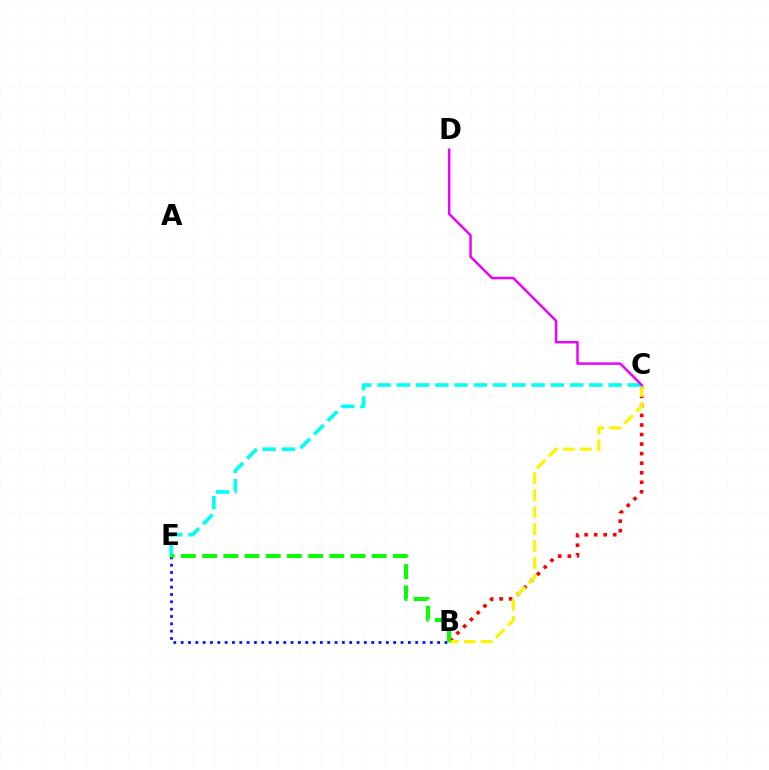{('B', 'E'): [{'color': '#0010ff', 'line_style': 'dotted', 'thickness': 1.99}, {'color': '#08ff00', 'line_style': 'dashed', 'thickness': 2.88}], ('B', 'C'): [{'color': '#ff0000', 'line_style': 'dotted', 'thickness': 2.59}, {'color': '#fcf500', 'line_style': 'dashed', 'thickness': 2.3}], ('C', 'E'): [{'color': '#00fff6', 'line_style': 'dashed', 'thickness': 2.62}], ('C', 'D'): [{'color': '#ee00ff', 'line_style': 'solid', 'thickness': 1.78}]}